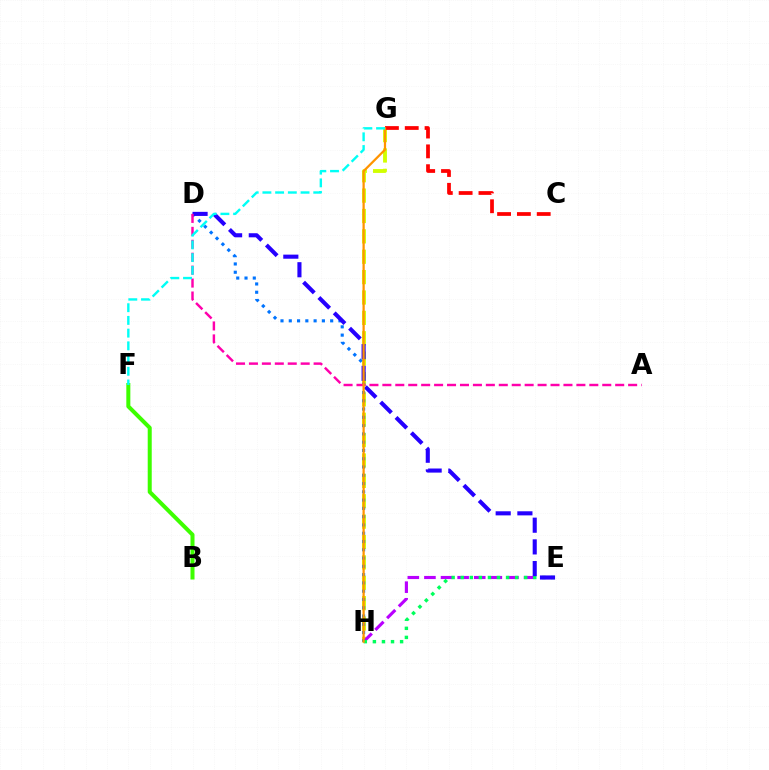{('G', 'H'): [{'color': '#d1ff00', 'line_style': 'dashed', 'thickness': 2.77}, {'color': '#ff9400', 'line_style': 'solid', 'thickness': 1.62}], ('C', 'G'): [{'color': '#ff0000', 'line_style': 'dashed', 'thickness': 2.69}], ('E', 'H'): [{'color': '#b900ff', 'line_style': 'dashed', 'thickness': 2.26}, {'color': '#00ff5c', 'line_style': 'dotted', 'thickness': 2.46}], ('D', 'H'): [{'color': '#0074ff', 'line_style': 'dotted', 'thickness': 2.25}], ('D', 'E'): [{'color': '#2500ff', 'line_style': 'dashed', 'thickness': 2.95}], ('A', 'D'): [{'color': '#ff00ac', 'line_style': 'dashed', 'thickness': 1.76}], ('B', 'F'): [{'color': '#3dff00', 'line_style': 'solid', 'thickness': 2.89}], ('F', 'G'): [{'color': '#00fff6', 'line_style': 'dashed', 'thickness': 1.73}]}